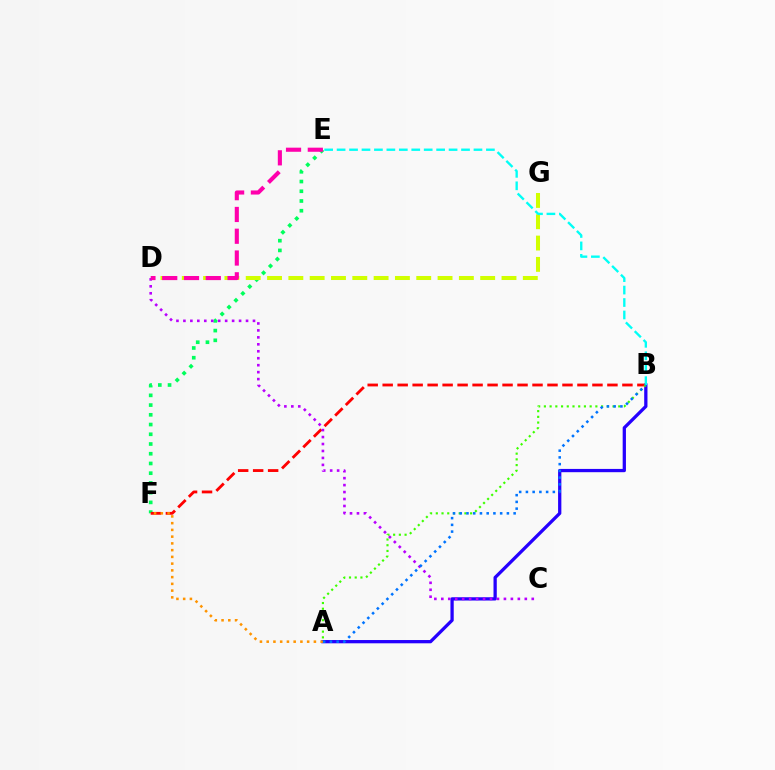{('E', 'F'): [{'color': '#00ff5c', 'line_style': 'dotted', 'thickness': 2.64}], ('A', 'B'): [{'color': '#2500ff', 'line_style': 'solid', 'thickness': 2.35}, {'color': '#3dff00', 'line_style': 'dotted', 'thickness': 1.55}, {'color': '#0074ff', 'line_style': 'dotted', 'thickness': 1.83}], ('B', 'F'): [{'color': '#ff0000', 'line_style': 'dashed', 'thickness': 2.04}], ('C', 'D'): [{'color': '#b900ff', 'line_style': 'dotted', 'thickness': 1.89}], ('D', 'G'): [{'color': '#d1ff00', 'line_style': 'dashed', 'thickness': 2.9}], ('A', 'F'): [{'color': '#ff9400', 'line_style': 'dotted', 'thickness': 1.83}], ('D', 'E'): [{'color': '#ff00ac', 'line_style': 'dashed', 'thickness': 2.96}], ('B', 'E'): [{'color': '#00fff6', 'line_style': 'dashed', 'thickness': 1.69}]}